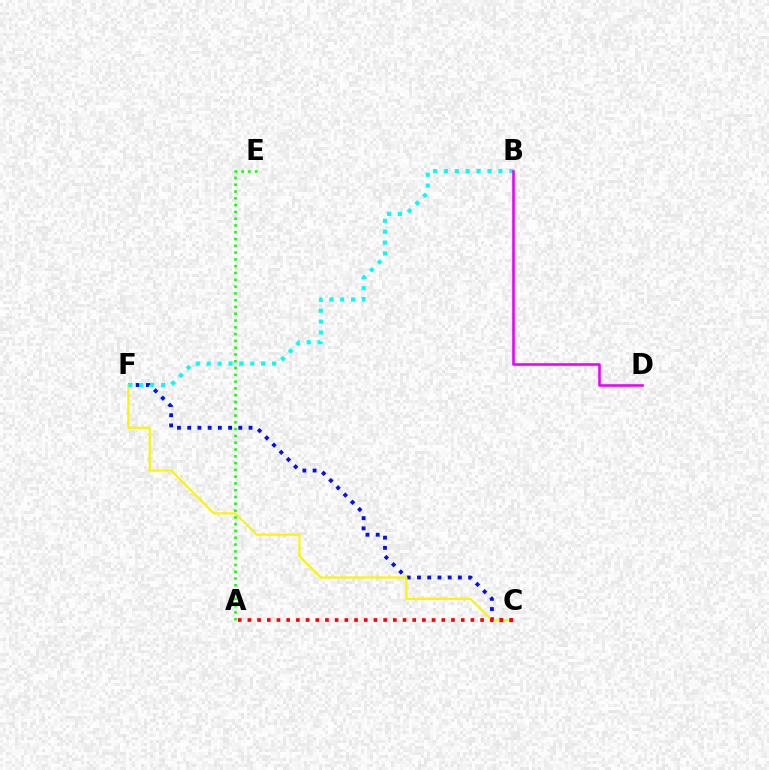{('C', 'F'): [{'color': '#0010ff', 'line_style': 'dotted', 'thickness': 2.78}, {'color': '#fcf500', 'line_style': 'solid', 'thickness': 1.55}], ('A', 'C'): [{'color': '#ff0000', 'line_style': 'dotted', 'thickness': 2.63}], ('B', 'F'): [{'color': '#00fff6', 'line_style': 'dotted', 'thickness': 2.96}], ('B', 'D'): [{'color': '#ee00ff', 'line_style': 'solid', 'thickness': 1.87}], ('A', 'E'): [{'color': '#08ff00', 'line_style': 'dotted', 'thickness': 1.84}]}